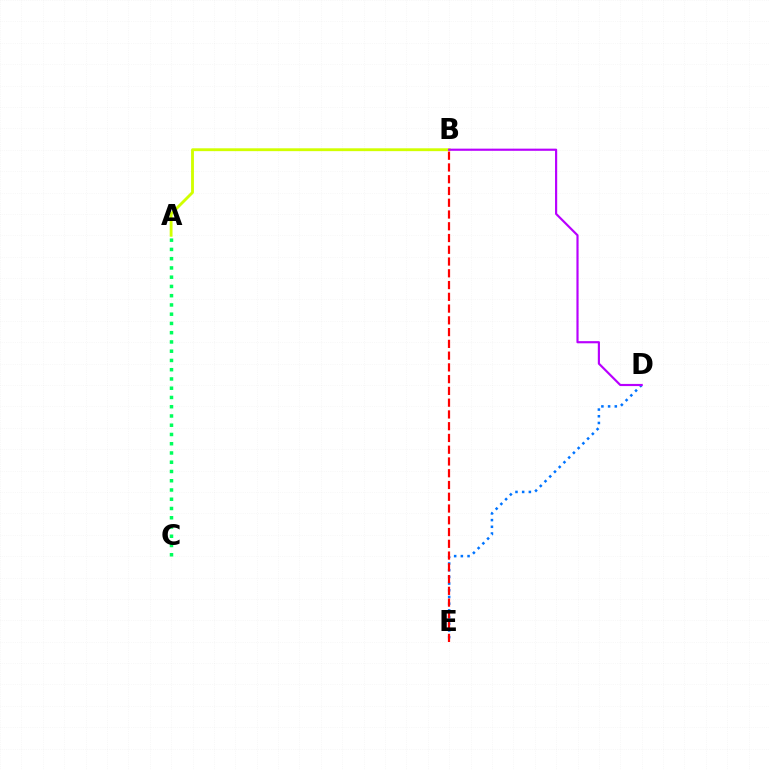{('A', 'B'): [{'color': '#d1ff00', 'line_style': 'solid', 'thickness': 2.05}], ('D', 'E'): [{'color': '#0074ff', 'line_style': 'dotted', 'thickness': 1.82}], ('B', 'E'): [{'color': '#ff0000', 'line_style': 'dashed', 'thickness': 1.6}], ('A', 'C'): [{'color': '#00ff5c', 'line_style': 'dotted', 'thickness': 2.51}], ('B', 'D'): [{'color': '#b900ff', 'line_style': 'solid', 'thickness': 1.56}]}